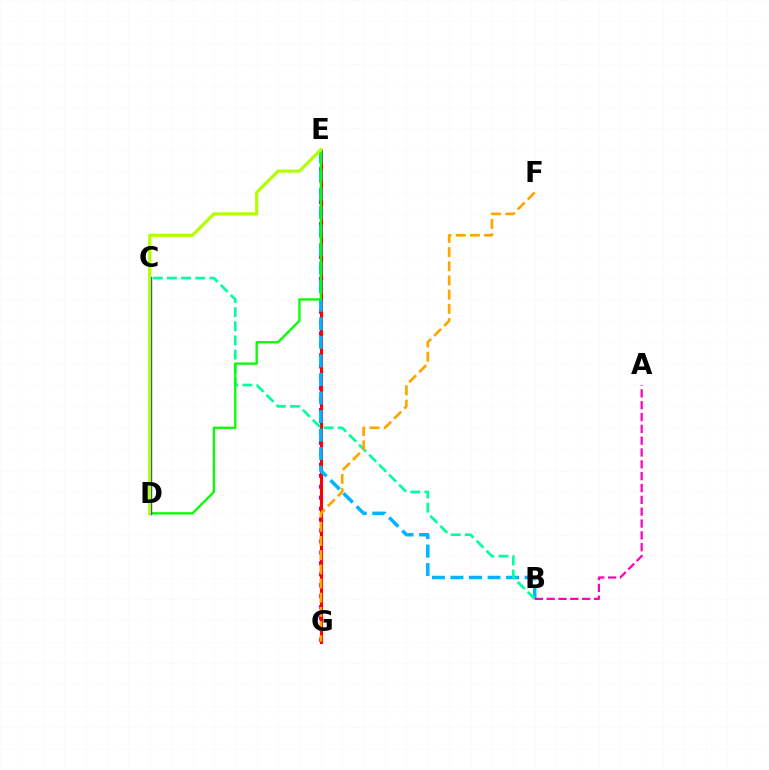{('E', 'G'): [{'color': '#9b00ff', 'line_style': 'dotted', 'thickness': 2.97}, {'color': '#ff0000', 'line_style': 'solid', 'thickness': 2.19}], ('B', 'E'): [{'color': '#00b5ff', 'line_style': 'dashed', 'thickness': 2.52}], ('B', 'C'): [{'color': '#00ff9d', 'line_style': 'dashed', 'thickness': 1.92}], ('D', 'E'): [{'color': '#08ff00', 'line_style': 'solid', 'thickness': 1.67}, {'color': '#b3ff00', 'line_style': 'solid', 'thickness': 2.3}], ('A', 'B'): [{'color': '#ff00bd', 'line_style': 'dashed', 'thickness': 1.61}], ('C', 'D'): [{'color': '#0010ff', 'line_style': 'solid', 'thickness': 2.4}], ('F', 'G'): [{'color': '#ffa500', 'line_style': 'dashed', 'thickness': 1.93}]}